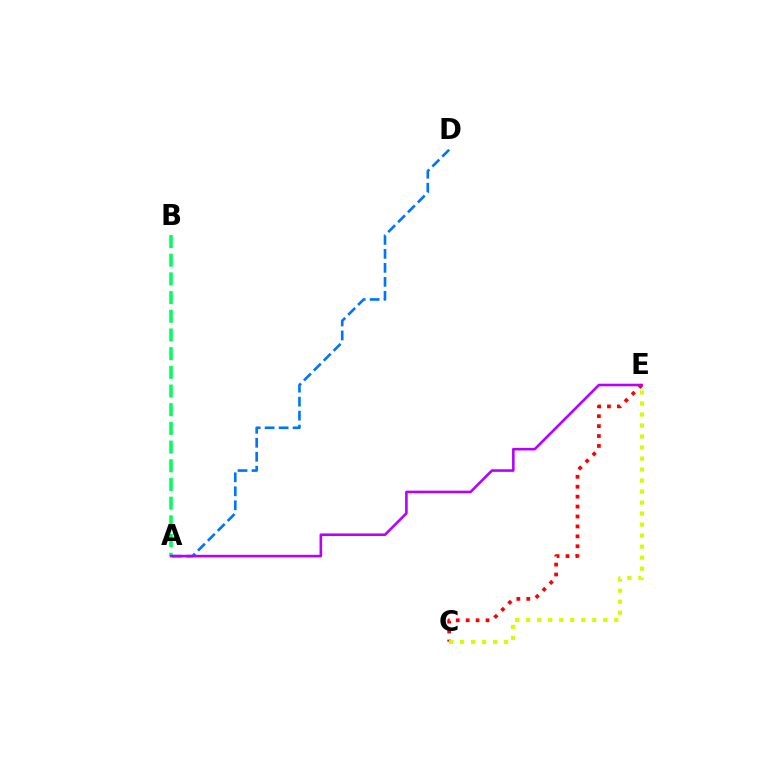{('C', 'E'): [{'color': '#ff0000', 'line_style': 'dotted', 'thickness': 2.7}, {'color': '#d1ff00', 'line_style': 'dotted', 'thickness': 2.99}], ('A', 'B'): [{'color': '#00ff5c', 'line_style': 'dashed', 'thickness': 2.54}], ('A', 'D'): [{'color': '#0074ff', 'line_style': 'dashed', 'thickness': 1.9}], ('A', 'E'): [{'color': '#b900ff', 'line_style': 'solid', 'thickness': 1.87}]}